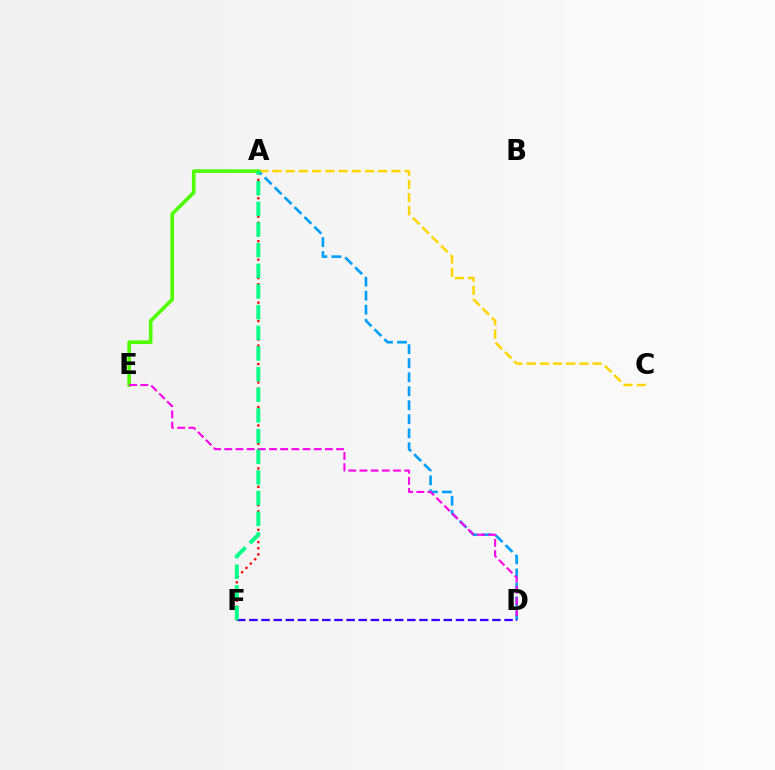{('A', 'C'): [{'color': '#ffd500', 'line_style': 'dashed', 'thickness': 1.79}], ('A', 'D'): [{'color': '#009eff', 'line_style': 'dashed', 'thickness': 1.9}], ('A', 'F'): [{'color': '#ff0000', 'line_style': 'dotted', 'thickness': 1.67}, {'color': '#00ff86', 'line_style': 'dashed', 'thickness': 2.81}], ('A', 'E'): [{'color': '#4fff00', 'line_style': 'solid', 'thickness': 2.62}], ('D', 'E'): [{'color': '#ff00ed', 'line_style': 'dashed', 'thickness': 1.52}], ('D', 'F'): [{'color': '#3700ff', 'line_style': 'dashed', 'thickness': 1.65}]}